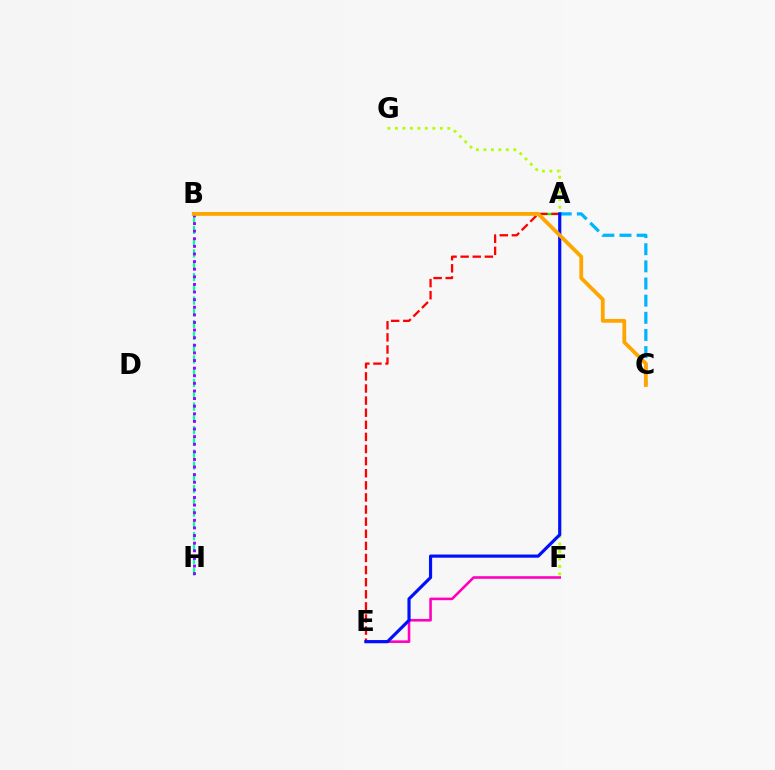{('A', 'B'): [{'color': '#08ff00', 'line_style': 'solid', 'thickness': 1.66}], ('F', 'G'): [{'color': '#b3ff00', 'line_style': 'dotted', 'thickness': 2.03}], ('E', 'F'): [{'color': '#ff00bd', 'line_style': 'solid', 'thickness': 1.87}], ('B', 'H'): [{'color': '#00ff9d', 'line_style': 'dashed', 'thickness': 1.6}, {'color': '#9b00ff', 'line_style': 'dotted', 'thickness': 2.07}], ('A', 'E'): [{'color': '#ff0000', 'line_style': 'dashed', 'thickness': 1.64}, {'color': '#0010ff', 'line_style': 'solid', 'thickness': 2.28}], ('A', 'C'): [{'color': '#00b5ff', 'line_style': 'dashed', 'thickness': 2.33}], ('B', 'C'): [{'color': '#ffa500', 'line_style': 'solid', 'thickness': 2.73}]}